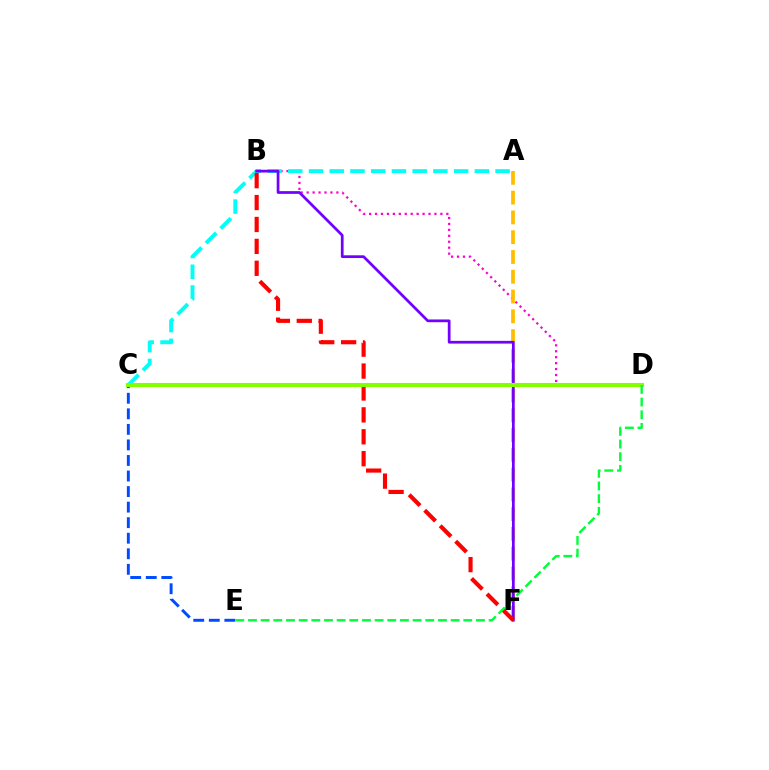{('B', 'D'): [{'color': '#ff00cf', 'line_style': 'dotted', 'thickness': 1.61}], ('A', 'C'): [{'color': '#00fff6', 'line_style': 'dashed', 'thickness': 2.82}], ('A', 'F'): [{'color': '#ffbd00', 'line_style': 'dashed', 'thickness': 2.69}], ('B', 'F'): [{'color': '#7200ff', 'line_style': 'solid', 'thickness': 1.96}, {'color': '#ff0000', 'line_style': 'dashed', 'thickness': 2.98}], ('C', 'E'): [{'color': '#004bff', 'line_style': 'dashed', 'thickness': 2.11}], ('C', 'D'): [{'color': '#84ff00', 'line_style': 'solid', 'thickness': 2.95}], ('D', 'E'): [{'color': '#00ff39', 'line_style': 'dashed', 'thickness': 1.72}]}